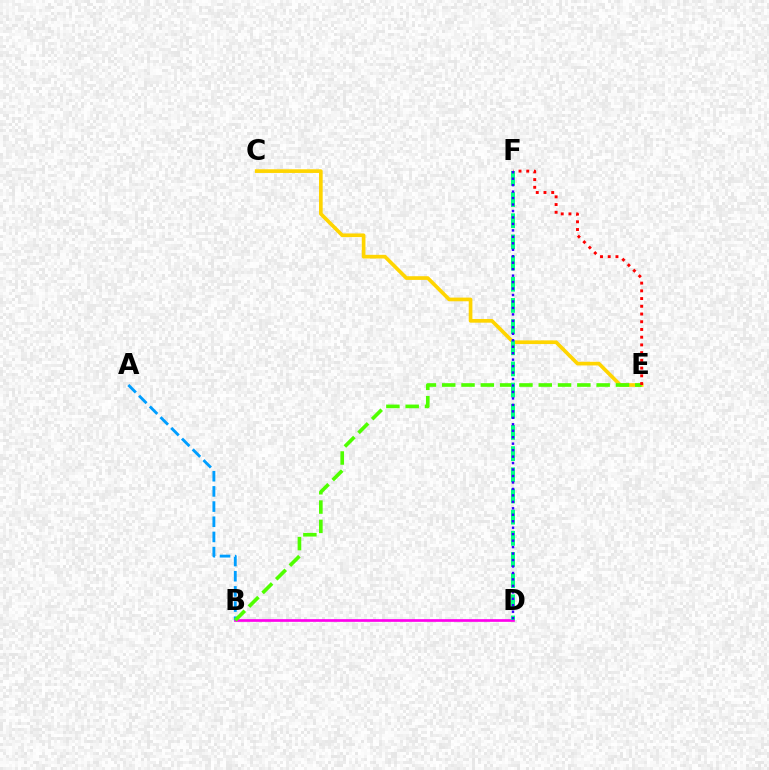{('C', 'E'): [{'color': '#ffd500', 'line_style': 'solid', 'thickness': 2.65}], ('B', 'D'): [{'color': '#ff00ed', 'line_style': 'solid', 'thickness': 1.93}], ('A', 'B'): [{'color': '#009eff', 'line_style': 'dashed', 'thickness': 2.06}], ('B', 'E'): [{'color': '#4fff00', 'line_style': 'dashed', 'thickness': 2.62}], ('D', 'F'): [{'color': '#00ff86', 'line_style': 'dashed', 'thickness': 2.88}, {'color': '#3700ff', 'line_style': 'dotted', 'thickness': 1.76}], ('E', 'F'): [{'color': '#ff0000', 'line_style': 'dotted', 'thickness': 2.1}]}